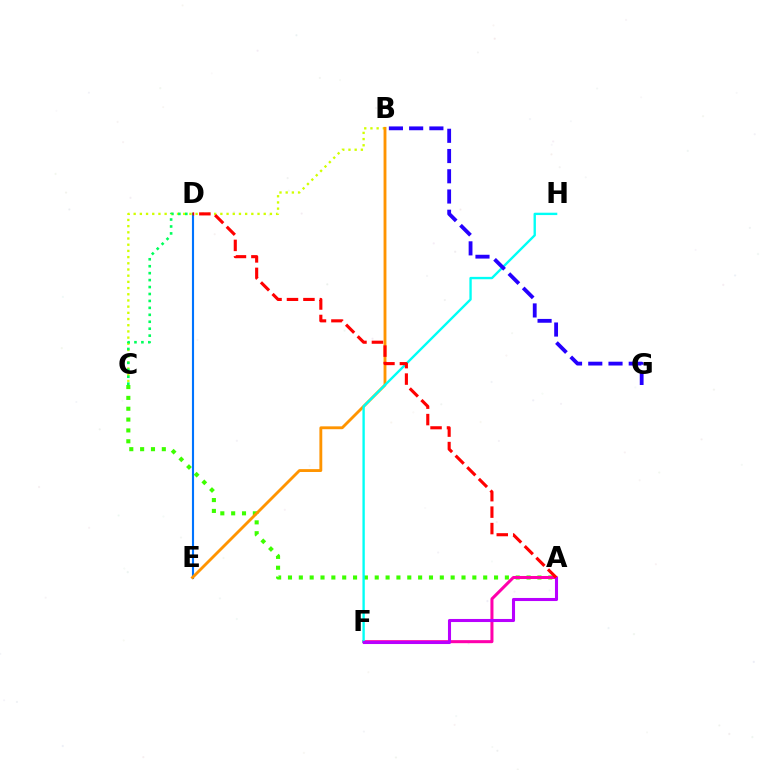{('B', 'C'): [{'color': '#d1ff00', 'line_style': 'dotted', 'thickness': 1.68}], ('A', 'C'): [{'color': '#3dff00', 'line_style': 'dotted', 'thickness': 2.95}], ('A', 'F'): [{'color': '#ff00ac', 'line_style': 'solid', 'thickness': 2.18}, {'color': '#b900ff', 'line_style': 'solid', 'thickness': 2.21}], ('D', 'E'): [{'color': '#0074ff', 'line_style': 'solid', 'thickness': 1.52}], ('B', 'E'): [{'color': '#ff9400', 'line_style': 'solid', 'thickness': 2.06}], ('C', 'D'): [{'color': '#00ff5c', 'line_style': 'dotted', 'thickness': 1.89}], ('F', 'H'): [{'color': '#00fff6', 'line_style': 'solid', 'thickness': 1.7}], ('B', 'G'): [{'color': '#2500ff', 'line_style': 'dashed', 'thickness': 2.75}], ('A', 'D'): [{'color': '#ff0000', 'line_style': 'dashed', 'thickness': 2.24}]}